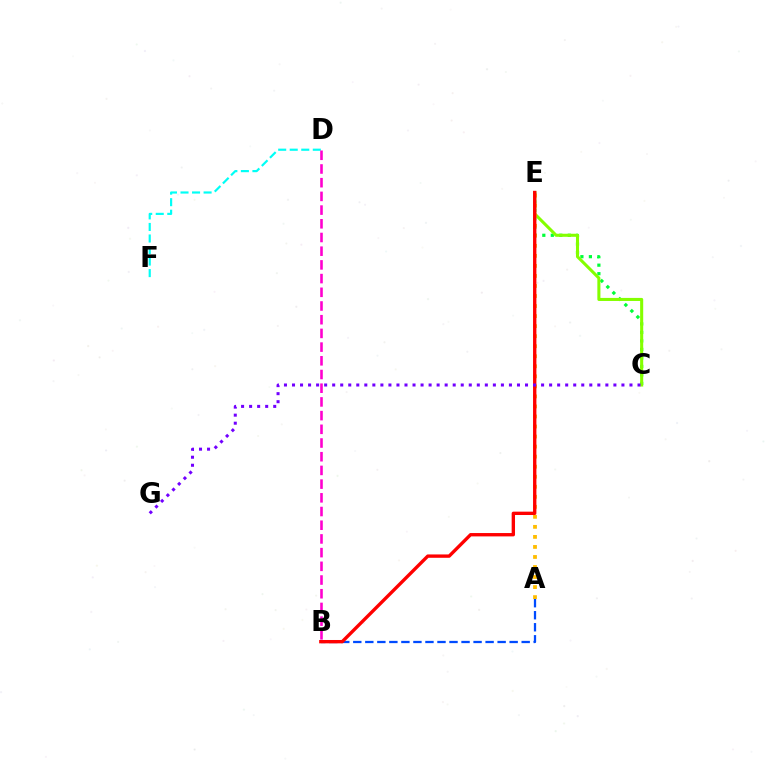{('C', 'E'): [{'color': '#00ff39', 'line_style': 'dotted', 'thickness': 2.31}, {'color': '#84ff00', 'line_style': 'solid', 'thickness': 2.21}], ('A', 'B'): [{'color': '#004bff', 'line_style': 'dashed', 'thickness': 1.63}], ('D', 'F'): [{'color': '#00fff6', 'line_style': 'dashed', 'thickness': 1.57}], ('A', 'E'): [{'color': '#ffbd00', 'line_style': 'dotted', 'thickness': 2.73}], ('B', 'E'): [{'color': '#ff0000', 'line_style': 'solid', 'thickness': 2.42}], ('B', 'D'): [{'color': '#ff00cf', 'line_style': 'dashed', 'thickness': 1.86}], ('C', 'G'): [{'color': '#7200ff', 'line_style': 'dotted', 'thickness': 2.18}]}